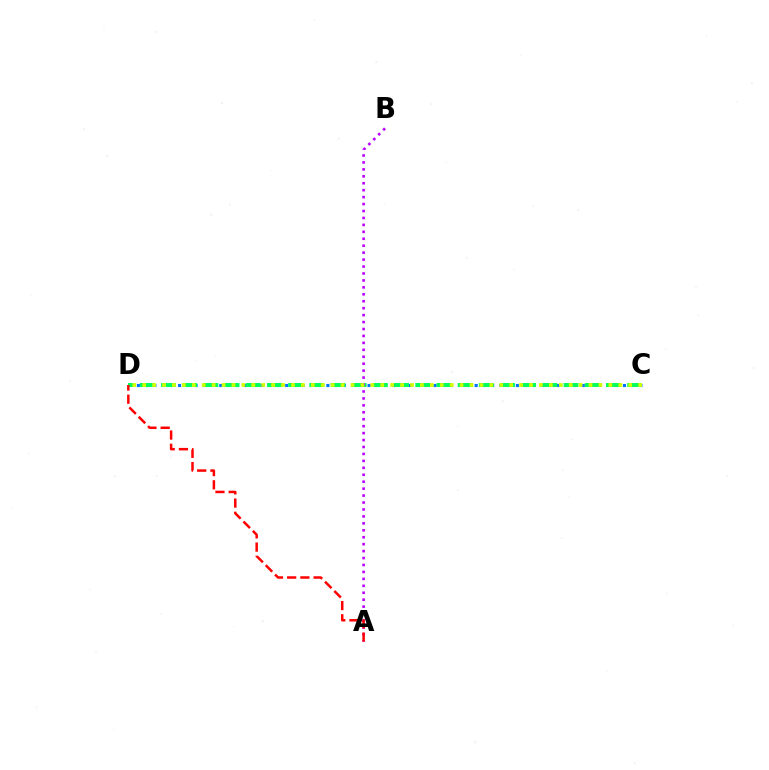{('C', 'D'): [{'color': '#0074ff', 'line_style': 'dotted', 'thickness': 2.24}, {'color': '#00ff5c', 'line_style': 'dashed', 'thickness': 2.88}, {'color': '#d1ff00', 'line_style': 'dotted', 'thickness': 2.69}], ('A', 'B'): [{'color': '#b900ff', 'line_style': 'dotted', 'thickness': 1.89}], ('A', 'D'): [{'color': '#ff0000', 'line_style': 'dashed', 'thickness': 1.8}]}